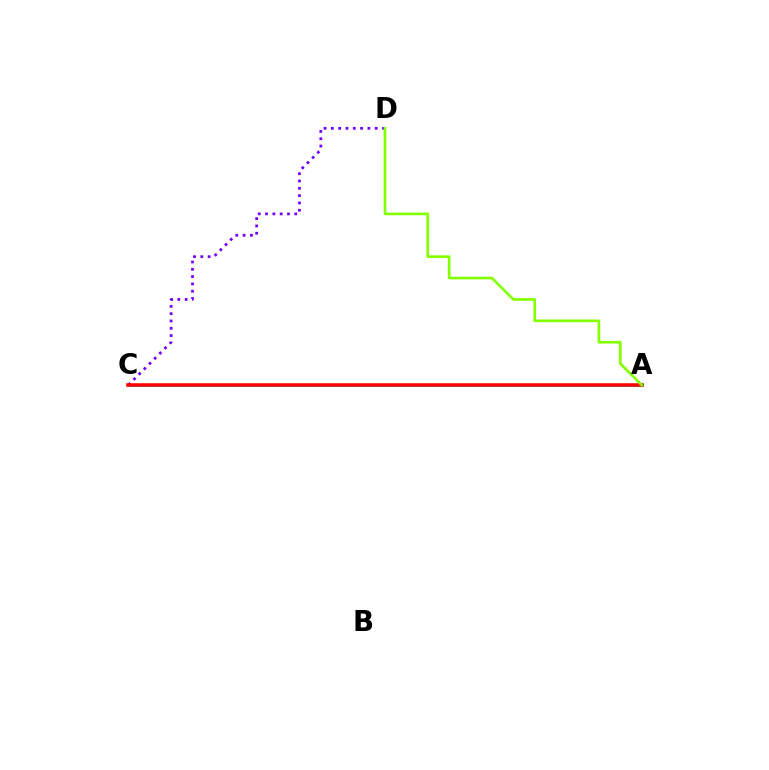{('A', 'C'): [{'color': '#00fff6', 'line_style': 'solid', 'thickness': 2.12}, {'color': '#ff0000', 'line_style': 'solid', 'thickness': 2.55}], ('C', 'D'): [{'color': '#7200ff', 'line_style': 'dotted', 'thickness': 1.99}], ('A', 'D'): [{'color': '#84ff00', 'line_style': 'solid', 'thickness': 1.92}]}